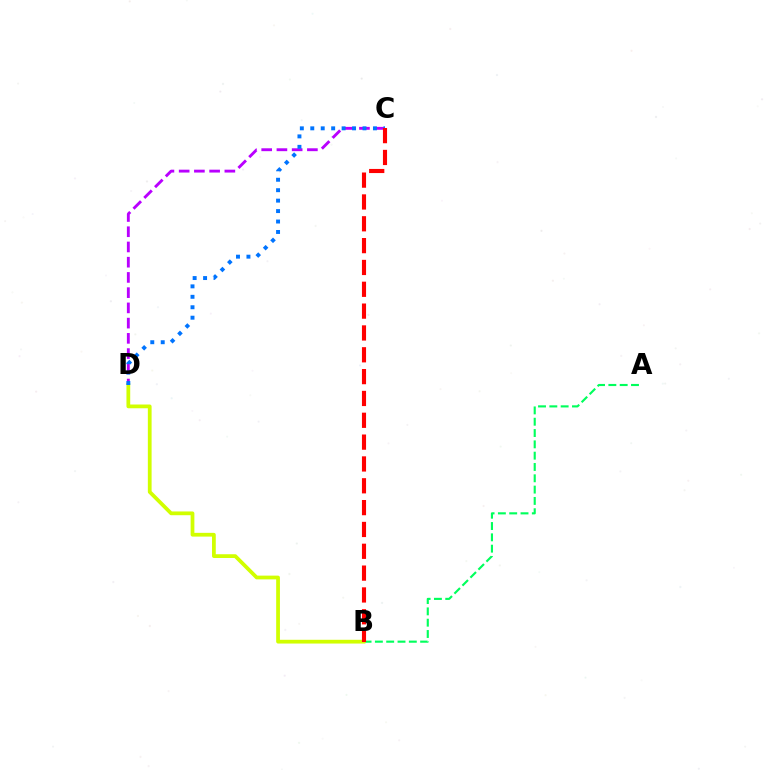{('C', 'D'): [{'color': '#b900ff', 'line_style': 'dashed', 'thickness': 2.07}, {'color': '#0074ff', 'line_style': 'dotted', 'thickness': 2.84}], ('A', 'B'): [{'color': '#00ff5c', 'line_style': 'dashed', 'thickness': 1.54}], ('B', 'D'): [{'color': '#d1ff00', 'line_style': 'solid', 'thickness': 2.7}], ('B', 'C'): [{'color': '#ff0000', 'line_style': 'dashed', 'thickness': 2.97}]}